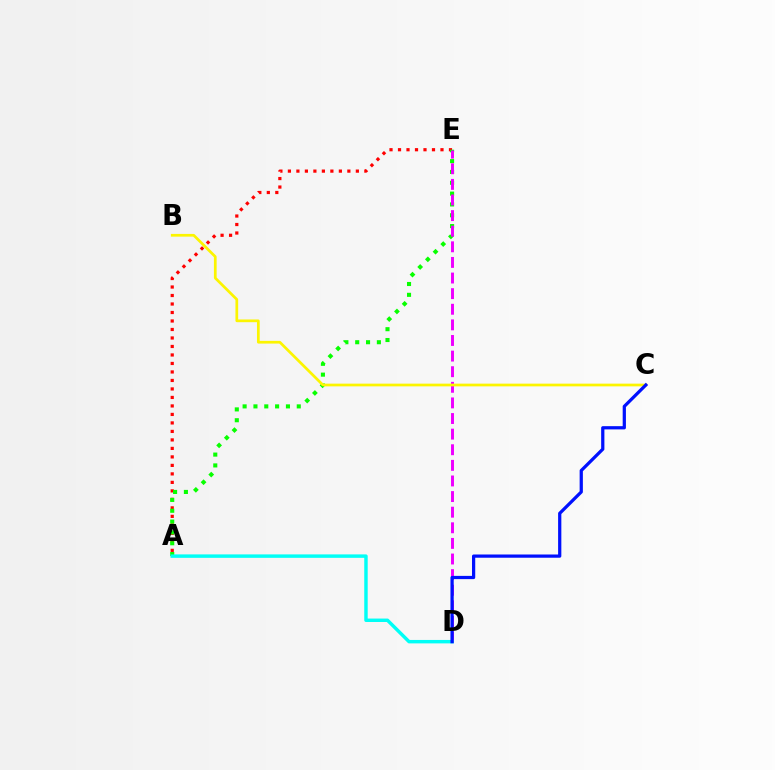{('A', 'E'): [{'color': '#ff0000', 'line_style': 'dotted', 'thickness': 2.31}, {'color': '#08ff00', 'line_style': 'dotted', 'thickness': 2.94}], ('D', 'E'): [{'color': '#ee00ff', 'line_style': 'dashed', 'thickness': 2.12}], ('A', 'D'): [{'color': '#00fff6', 'line_style': 'solid', 'thickness': 2.48}], ('B', 'C'): [{'color': '#fcf500', 'line_style': 'solid', 'thickness': 1.96}], ('C', 'D'): [{'color': '#0010ff', 'line_style': 'solid', 'thickness': 2.33}]}